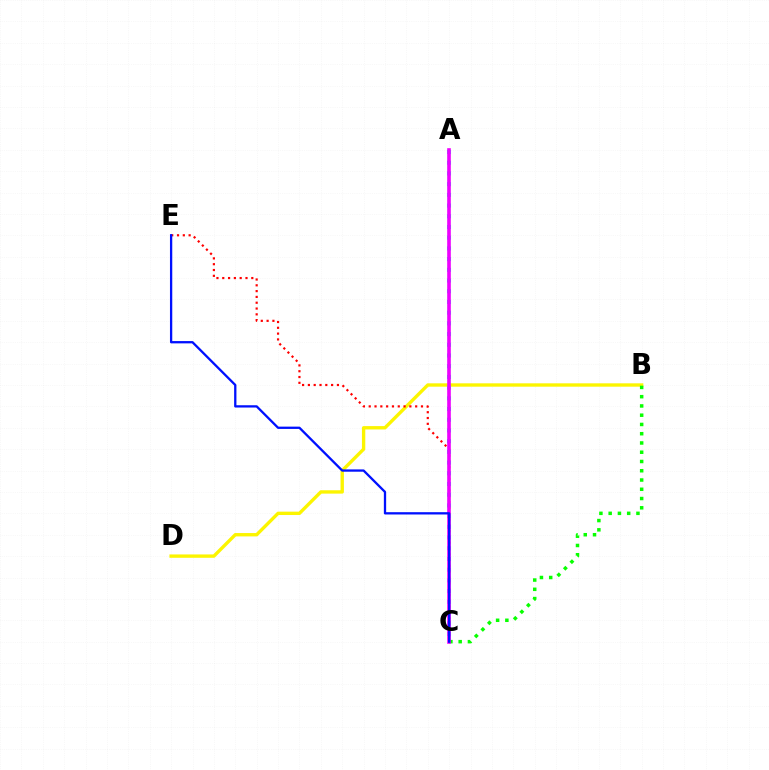{('B', 'D'): [{'color': '#fcf500', 'line_style': 'solid', 'thickness': 2.42}], ('B', 'C'): [{'color': '#08ff00', 'line_style': 'dotted', 'thickness': 2.52}], ('C', 'E'): [{'color': '#ff0000', 'line_style': 'dotted', 'thickness': 1.58}, {'color': '#0010ff', 'line_style': 'solid', 'thickness': 1.65}], ('A', 'C'): [{'color': '#00fff6', 'line_style': 'dotted', 'thickness': 2.91}, {'color': '#ee00ff', 'line_style': 'solid', 'thickness': 2.61}]}